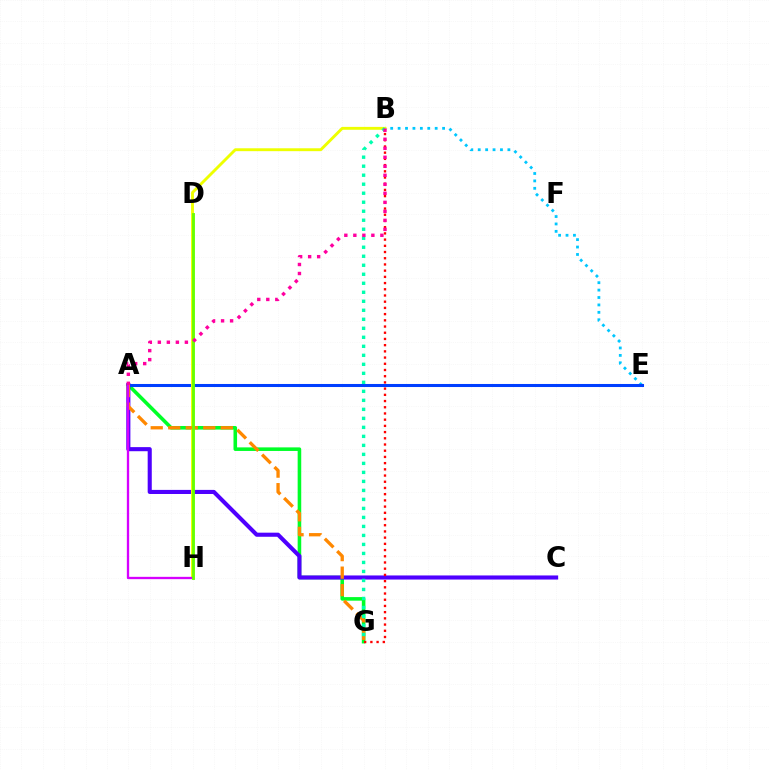{('A', 'G'): [{'color': '#00ff27', 'line_style': 'solid', 'thickness': 2.58}, {'color': '#ff8800', 'line_style': 'dashed', 'thickness': 2.38}], ('A', 'C'): [{'color': '#4f00ff', 'line_style': 'solid', 'thickness': 2.95}], ('B', 'G'): [{'color': '#ff0000', 'line_style': 'dotted', 'thickness': 1.69}, {'color': '#00ffaf', 'line_style': 'dotted', 'thickness': 2.45}], ('B', 'E'): [{'color': '#00c7ff', 'line_style': 'dotted', 'thickness': 2.01}], ('A', 'E'): [{'color': '#003fff', 'line_style': 'solid', 'thickness': 2.19}], ('B', 'H'): [{'color': '#eeff00', 'line_style': 'solid', 'thickness': 2.08}], ('A', 'H'): [{'color': '#d600ff', 'line_style': 'solid', 'thickness': 1.67}], ('D', 'H'): [{'color': '#66ff00', 'line_style': 'solid', 'thickness': 2.06}], ('A', 'B'): [{'color': '#ff00a0', 'line_style': 'dotted', 'thickness': 2.45}]}